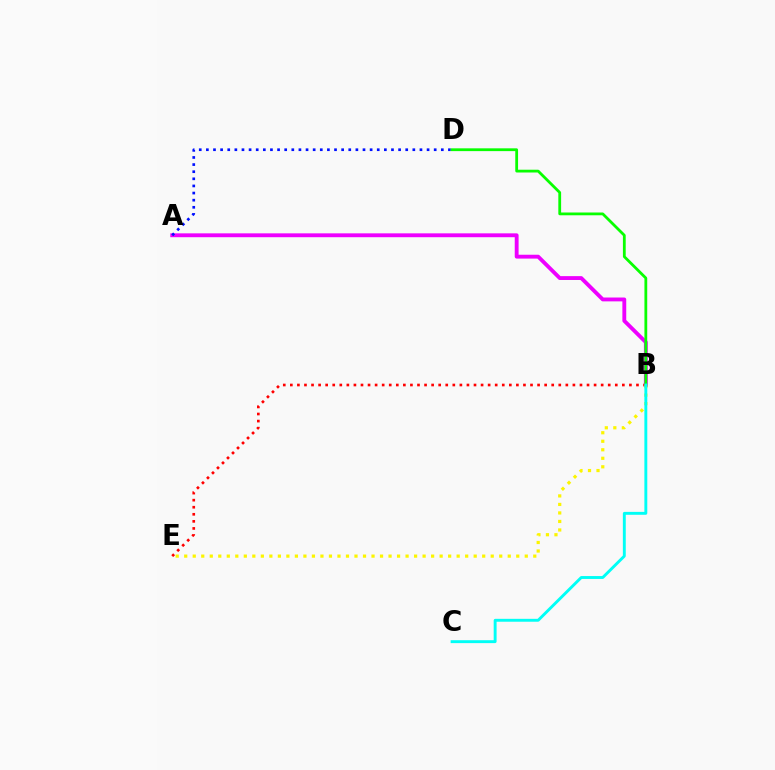{('A', 'B'): [{'color': '#ee00ff', 'line_style': 'solid', 'thickness': 2.78}], ('A', 'D'): [{'color': '#0010ff', 'line_style': 'dotted', 'thickness': 1.93}], ('B', 'E'): [{'color': '#ff0000', 'line_style': 'dotted', 'thickness': 1.92}, {'color': '#fcf500', 'line_style': 'dotted', 'thickness': 2.31}], ('B', 'D'): [{'color': '#08ff00', 'line_style': 'solid', 'thickness': 2.01}], ('B', 'C'): [{'color': '#00fff6', 'line_style': 'solid', 'thickness': 2.09}]}